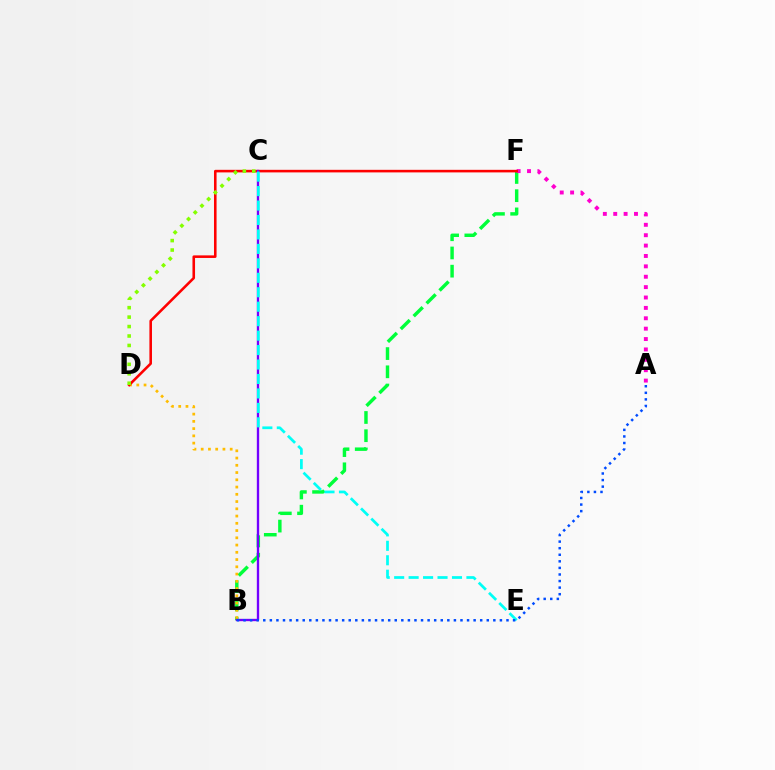{('B', 'F'): [{'color': '#00ff39', 'line_style': 'dashed', 'thickness': 2.47}], ('B', 'D'): [{'color': '#ffbd00', 'line_style': 'dotted', 'thickness': 1.97}], ('A', 'F'): [{'color': '#ff00cf', 'line_style': 'dotted', 'thickness': 2.82}], ('D', 'F'): [{'color': '#ff0000', 'line_style': 'solid', 'thickness': 1.85}], ('C', 'D'): [{'color': '#84ff00', 'line_style': 'dotted', 'thickness': 2.57}], ('B', 'C'): [{'color': '#7200ff', 'line_style': 'solid', 'thickness': 1.69}], ('C', 'E'): [{'color': '#00fff6', 'line_style': 'dashed', 'thickness': 1.96}], ('A', 'B'): [{'color': '#004bff', 'line_style': 'dotted', 'thickness': 1.79}]}